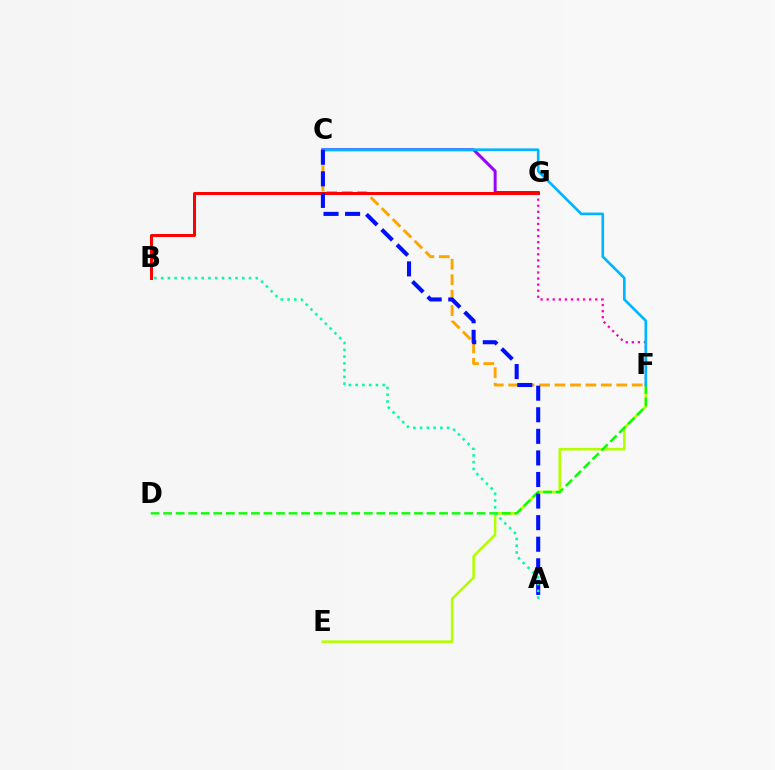{('C', 'G'): [{'color': '#9b00ff', 'line_style': 'solid', 'thickness': 2.14}], ('F', 'G'): [{'color': '#ff00bd', 'line_style': 'dotted', 'thickness': 1.65}], ('C', 'F'): [{'color': '#ffa500', 'line_style': 'dashed', 'thickness': 2.1}, {'color': '#00b5ff', 'line_style': 'solid', 'thickness': 1.91}], ('E', 'F'): [{'color': '#b3ff00', 'line_style': 'solid', 'thickness': 1.86}], ('D', 'F'): [{'color': '#08ff00', 'line_style': 'dashed', 'thickness': 1.7}], ('B', 'G'): [{'color': '#ff0000', 'line_style': 'solid', 'thickness': 2.17}], ('A', 'C'): [{'color': '#0010ff', 'line_style': 'dashed', 'thickness': 2.93}], ('A', 'B'): [{'color': '#00ff9d', 'line_style': 'dotted', 'thickness': 1.84}]}